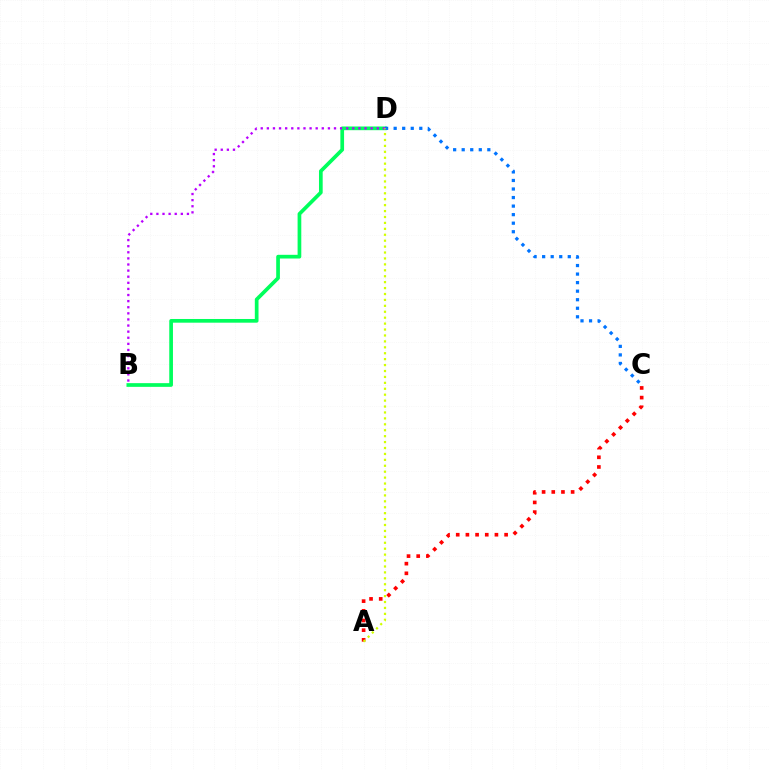{('A', 'C'): [{'color': '#ff0000', 'line_style': 'dotted', 'thickness': 2.63}], ('B', 'D'): [{'color': '#00ff5c', 'line_style': 'solid', 'thickness': 2.66}, {'color': '#b900ff', 'line_style': 'dotted', 'thickness': 1.66}], ('C', 'D'): [{'color': '#0074ff', 'line_style': 'dotted', 'thickness': 2.32}], ('A', 'D'): [{'color': '#d1ff00', 'line_style': 'dotted', 'thickness': 1.61}]}